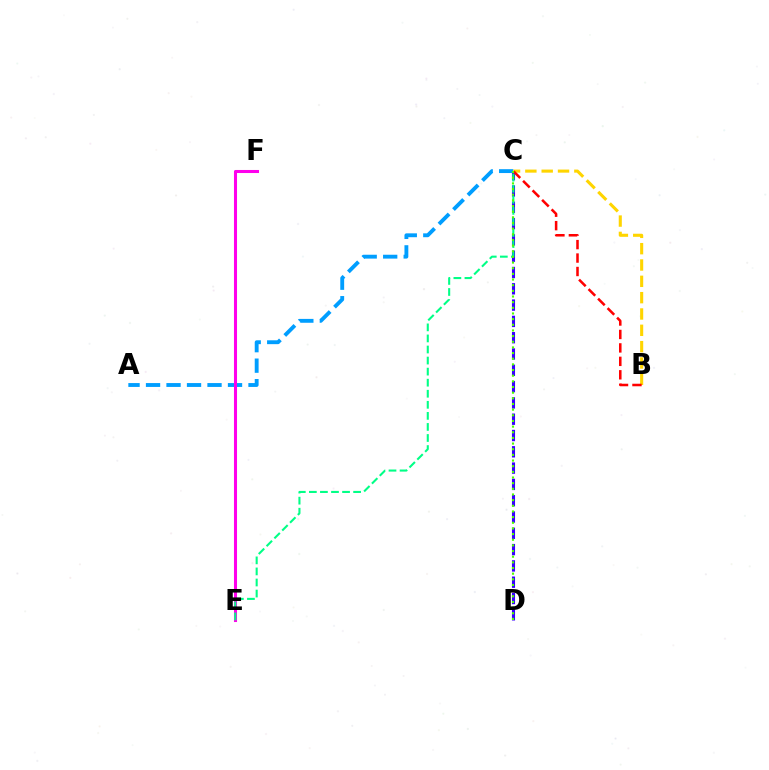{('C', 'D'): [{'color': '#3700ff', 'line_style': 'dashed', 'thickness': 2.21}, {'color': '#4fff00', 'line_style': 'dotted', 'thickness': 1.54}], ('A', 'C'): [{'color': '#009eff', 'line_style': 'dashed', 'thickness': 2.78}], ('E', 'F'): [{'color': '#ff00ed', 'line_style': 'solid', 'thickness': 2.2}], ('B', 'C'): [{'color': '#ffd500', 'line_style': 'dashed', 'thickness': 2.22}, {'color': '#ff0000', 'line_style': 'dashed', 'thickness': 1.83}], ('C', 'E'): [{'color': '#00ff86', 'line_style': 'dashed', 'thickness': 1.5}]}